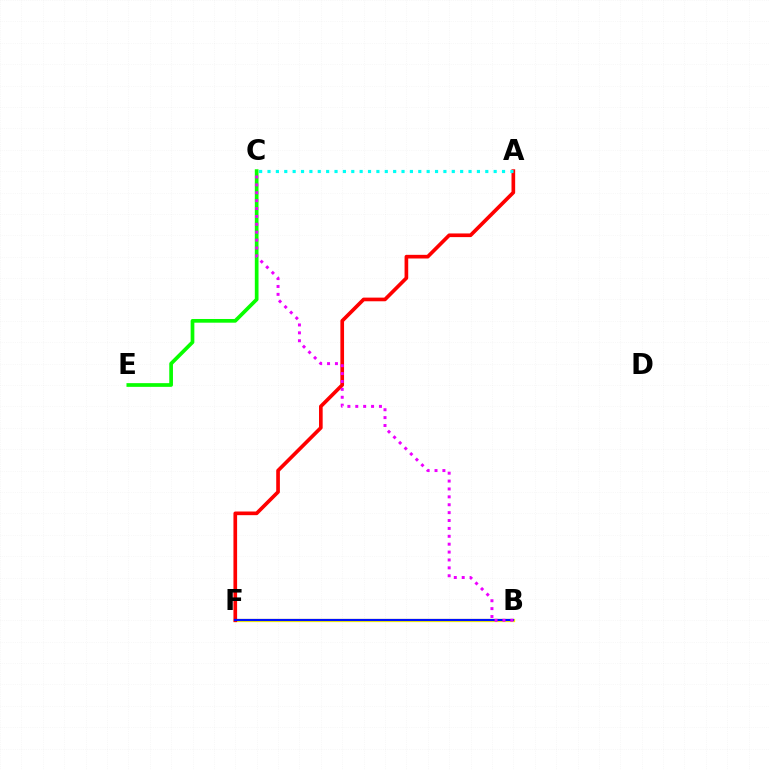{('B', 'F'): [{'color': '#fcf500', 'line_style': 'solid', 'thickness': 2.34}, {'color': '#0010ff', 'line_style': 'solid', 'thickness': 1.57}], ('A', 'F'): [{'color': '#ff0000', 'line_style': 'solid', 'thickness': 2.64}], ('C', 'E'): [{'color': '#08ff00', 'line_style': 'solid', 'thickness': 2.66}], ('A', 'C'): [{'color': '#00fff6', 'line_style': 'dotted', 'thickness': 2.28}], ('B', 'C'): [{'color': '#ee00ff', 'line_style': 'dotted', 'thickness': 2.14}]}